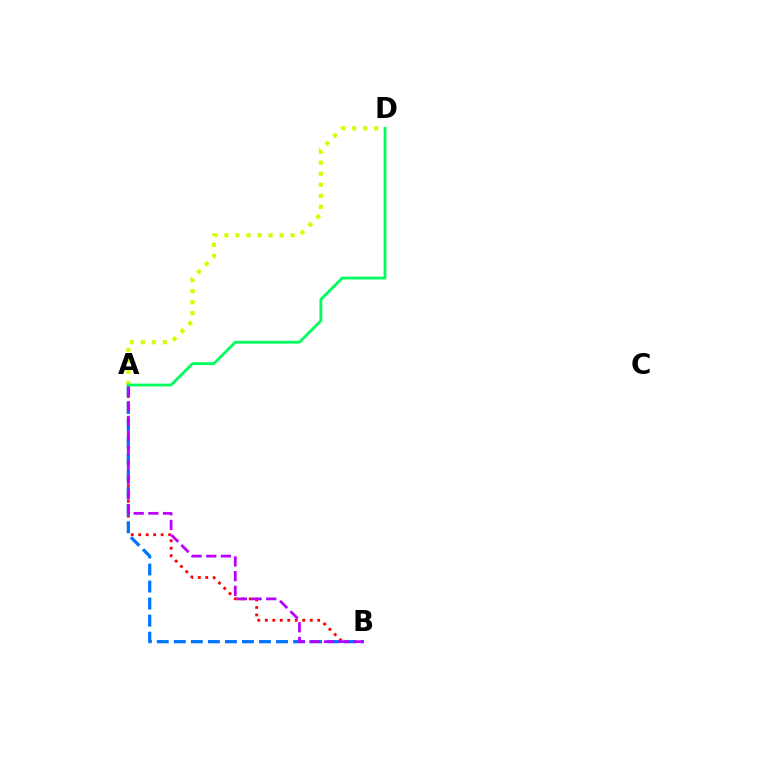{('A', 'B'): [{'color': '#ff0000', 'line_style': 'dotted', 'thickness': 2.03}, {'color': '#0074ff', 'line_style': 'dashed', 'thickness': 2.31}, {'color': '#b900ff', 'line_style': 'dashed', 'thickness': 1.99}], ('A', 'D'): [{'color': '#d1ff00', 'line_style': 'dotted', 'thickness': 3.0}, {'color': '#00ff5c', 'line_style': 'solid', 'thickness': 2.01}]}